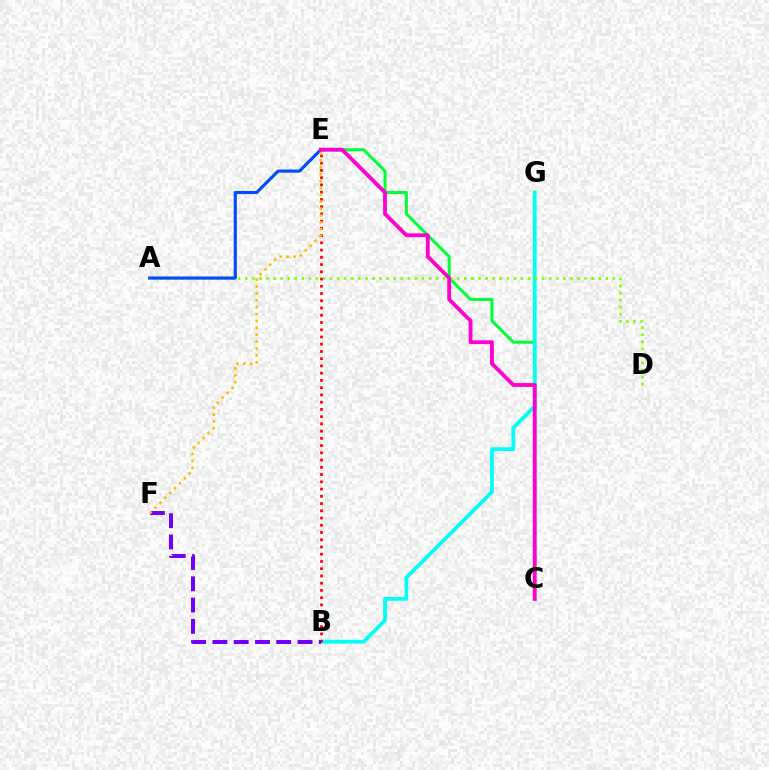{('C', 'E'): [{'color': '#00ff39', 'line_style': 'solid', 'thickness': 2.17}, {'color': '#ff00cf', 'line_style': 'solid', 'thickness': 2.76}], ('B', 'G'): [{'color': '#00fff6', 'line_style': 'solid', 'thickness': 2.71}], ('A', 'D'): [{'color': '#84ff00', 'line_style': 'dotted', 'thickness': 1.92}], ('B', 'E'): [{'color': '#ff0000', 'line_style': 'dotted', 'thickness': 1.97}], ('A', 'E'): [{'color': '#004bff', 'line_style': 'solid', 'thickness': 2.25}], ('B', 'F'): [{'color': '#7200ff', 'line_style': 'dashed', 'thickness': 2.89}], ('E', 'F'): [{'color': '#ffbd00', 'line_style': 'dotted', 'thickness': 1.87}]}